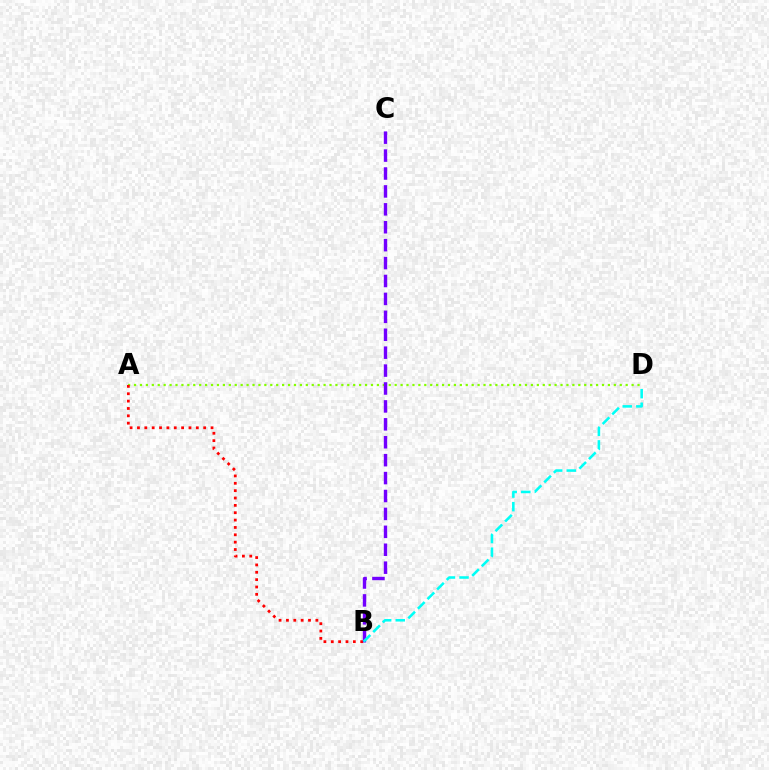{('A', 'D'): [{'color': '#84ff00', 'line_style': 'dotted', 'thickness': 1.61}], ('A', 'B'): [{'color': '#ff0000', 'line_style': 'dotted', 'thickness': 2.0}], ('B', 'C'): [{'color': '#7200ff', 'line_style': 'dashed', 'thickness': 2.43}], ('B', 'D'): [{'color': '#00fff6', 'line_style': 'dashed', 'thickness': 1.85}]}